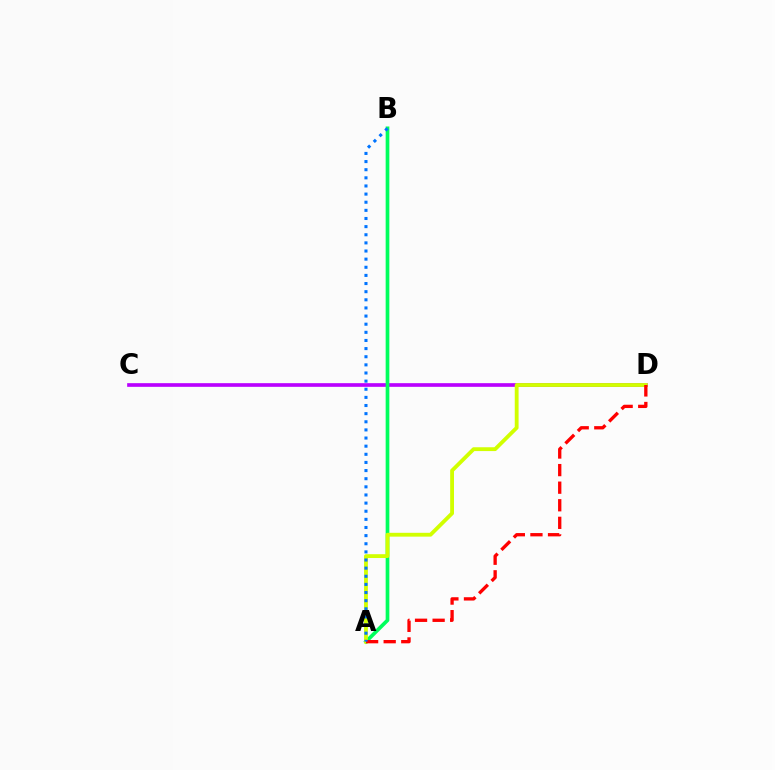{('C', 'D'): [{'color': '#b900ff', 'line_style': 'solid', 'thickness': 2.64}], ('A', 'B'): [{'color': '#00ff5c', 'line_style': 'solid', 'thickness': 2.66}, {'color': '#0074ff', 'line_style': 'dotted', 'thickness': 2.21}], ('A', 'D'): [{'color': '#d1ff00', 'line_style': 'solid', 'thickness': 2.76}, {'color': '#ff0000', 'line_style': 'dashed', 'thickness': 2.39}]}